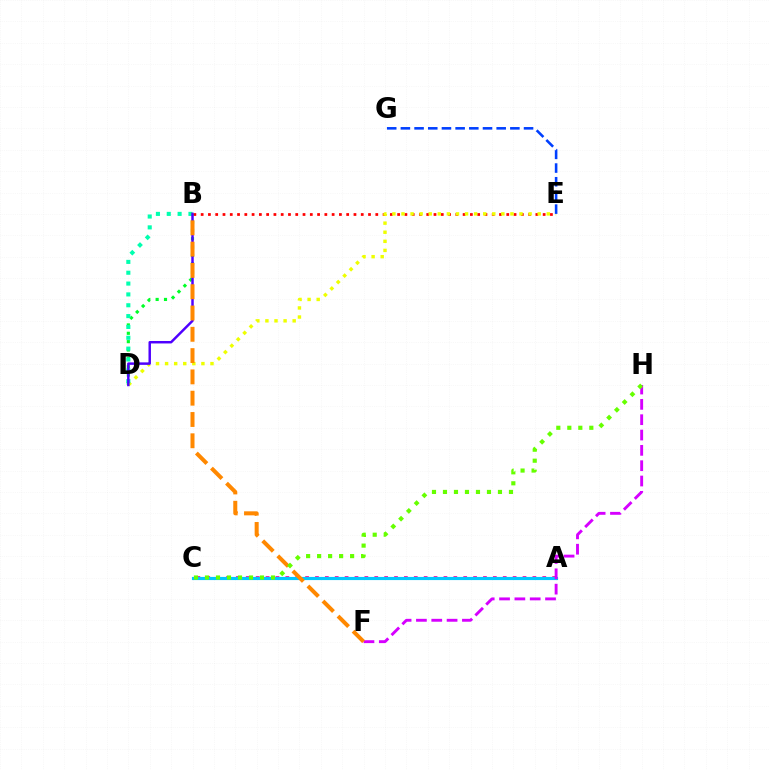{('B', 'D'): [{'color': '#00ff27', 'line_style': 'dotted', 'thickness': 2.27}, {'color': '#00ffaf', 'line_style': 'dotted', 'thickness': 2.95}, {'color': '#4f00ff', 'line_style': 'solid', 'thickness': 1.78}], ('A', 'C'): [{'color': '#ff00a0', 'line_style': 'dotted', 'thickness': 2.68}, {'color': '#00c7ff', 'line_style': 'solid', 'thickness': 2.27}], ('B', 'E'): [{'color': '#ff0000', 'line_style': 'dotted', 'thickness': 1.98}], ('D', 'E'): [{'color': '#eeff00', 'line_style': 'dotted', 'thickness': 2.47}], ('F', 'H'): [{'color': '#d600ff', 'line_style': 'dashed', 'thickness': 2.08}], ('B', 'F'): [{'color': '#ff8800', 'line_style': 'dashed', 'thickness': 2.89}], ('E', 'G'): [{'color': '#003fff', 'line_style': 'dashed', 'thickness': 1.86}], ('C', 'H'): [{'color': '#66ff00', 'line_style': 'dotted', 'thickness': 2.99}]}